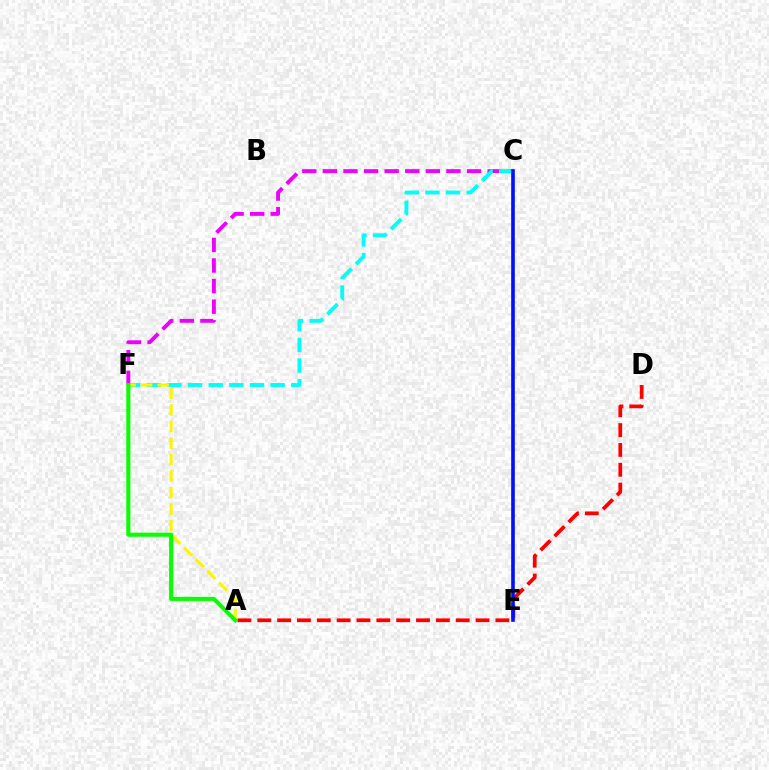{('C', 'F'): [{'color': '#ee00ff', 'line_style': 'dashed', 'thickness': 2.8}, {'color': '#00fff6', 'line_style': 'dashed', 'thickness': 2.8}], ('A', 'D'): [{'color': '#ff0000', 'line_style': 'dashed', 'thickness': 2.7}], ('A', 'F'): [{'color': '#fcf500', 'line_style': 'dashed', 'thickness': 2.24}, {'color': '#08ff00', 'line_style': 'solid', 'thickness': 2.94}], ('C', 'E'): [{'color': '#0010ff', 'line_style': 'solid', 'thickness': 2.62}]}